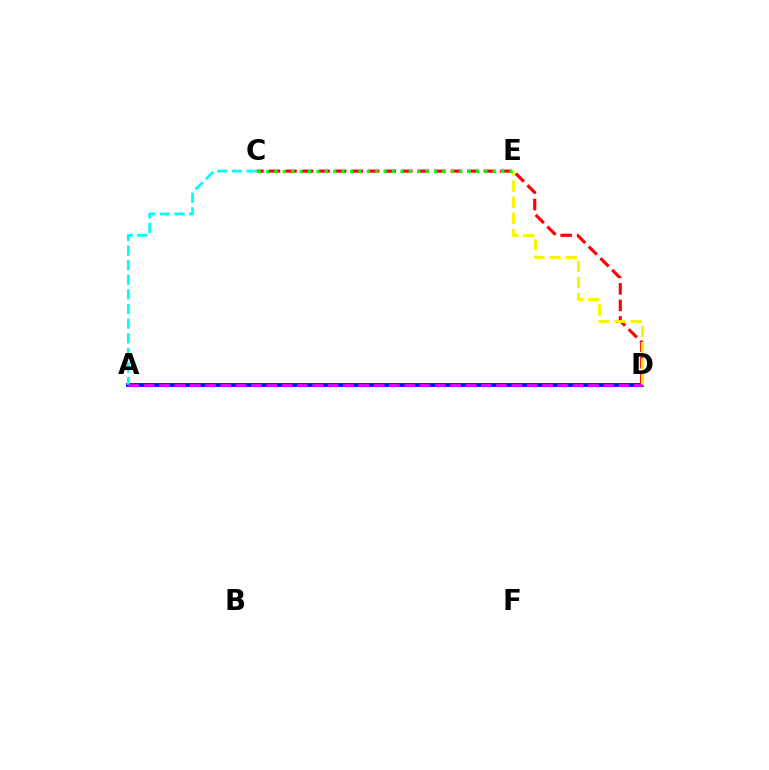{('A', 'D'): [{'color': '#0010ff', 'line_style': 'solid', 'thickness': 2.76}, {'color': '#ee00ff', 'line_style': 'dashed', 'thickness': 2.08}], ('C', 'D'): [{'color': '#ff0000', 'line_style': 'dashed', 'thickness': 2.25}], ('A', 'C'): [{'color': '#00fff6', 'line_style': 'dashed', 'thickness': 1.99}], ('D', 'E'): [{'color': '#fcf500', 'line_style': 'dashed', 'thickness': 2.19}], ('C', 'E'): [{'color': '#08ff00', 'line_style': 'dotted', 'thickness': 2.28}]}